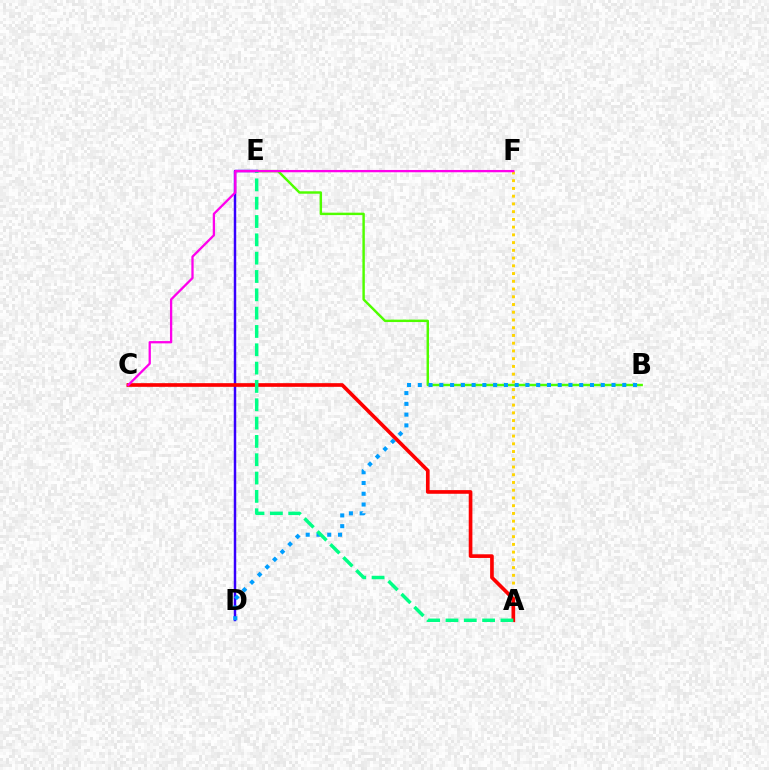{('B', 'E'): [{'color': '#4fff00', 'line_style': 'solid', 'thickness': 1.75}], ('D', 'E'): [{'color': '#3700ff', 'line_style': 'solid', 'thickness': 1.78}], ('B', 'D'): [{'color': '#009eff', 'line_style': 'dotted', 'thickness': 2.92}], ('A', 'F'): [{'color': '#ffd500', 'line_style': 'dotted', 'thickness': 2.1}], ('A', 'C'): [{'color': '#ff0000', 'line_style': 'solid', 'thickness': 2.64}], ('A', 'E'): [{'color': '#00ff86', 'line_style': 'dashed', 'thickness': 2.49}], ('C', 'F'): [{'color': '#ff00ed', 'line_style': 'solid', 'thickness': 1.65}]}